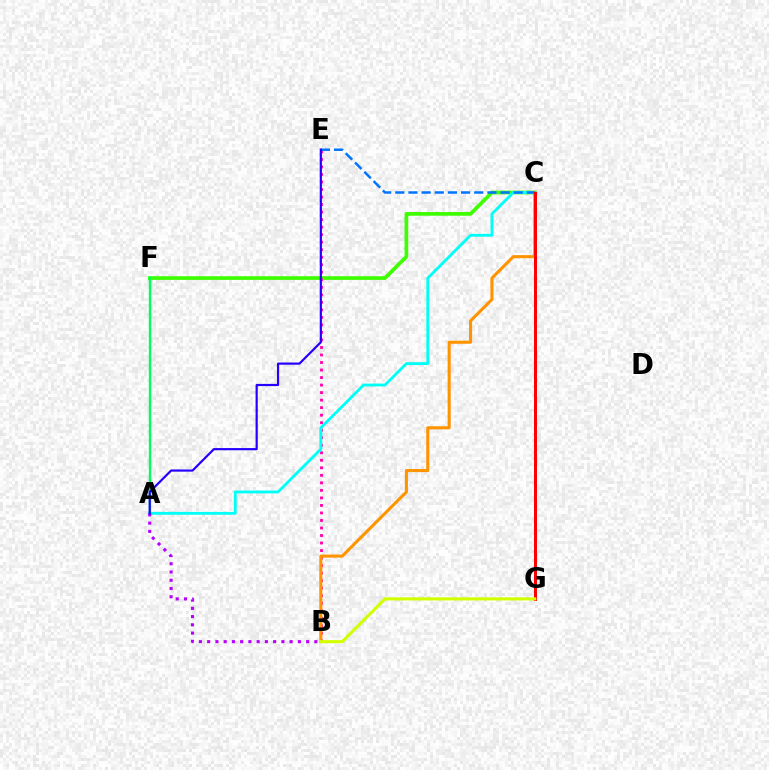{('C', 'F'): [{'color': '#3dff00', 'line_style': 'solid', 'thickness': 2.67}], ('B', 'E'): [{'color': '#ff00ac', 'line_style': 'dotted', 'thickness': 2.04}], ('A', 'C'): [{'color': '#00fff6', 'line_style': 'solid', 'thickness': 2.05}], ('B', 'C'): [{'color': '#ff9400', 'line_style': 'solid', 'thickness': 2.21}], ('C', 'E'): [{'color': '#0074ff', 'line_style': 'dashed', 'thickness': 1.79}], ('A', 'F'): [{'color': '#00ff5c', 'line_style': 'solid', 'thickness': 1.72}], ('C', 'G'): [{'color': '#ff0000', 'line_style': 'solid', 'thickness': 2.17}], ('B', 'G'): [{'color': '#d1ff00', 'line_style': 'solid', 'thickness': 2.23}], ('A', 'B'): [{'color': '#b900ff', 'line_style': 'dotted', 'thickness': 2.24}], ('A', 'E'): [{'color': '#2500ff', 'line_style': 'solid', 'thickness': 1.58}]}